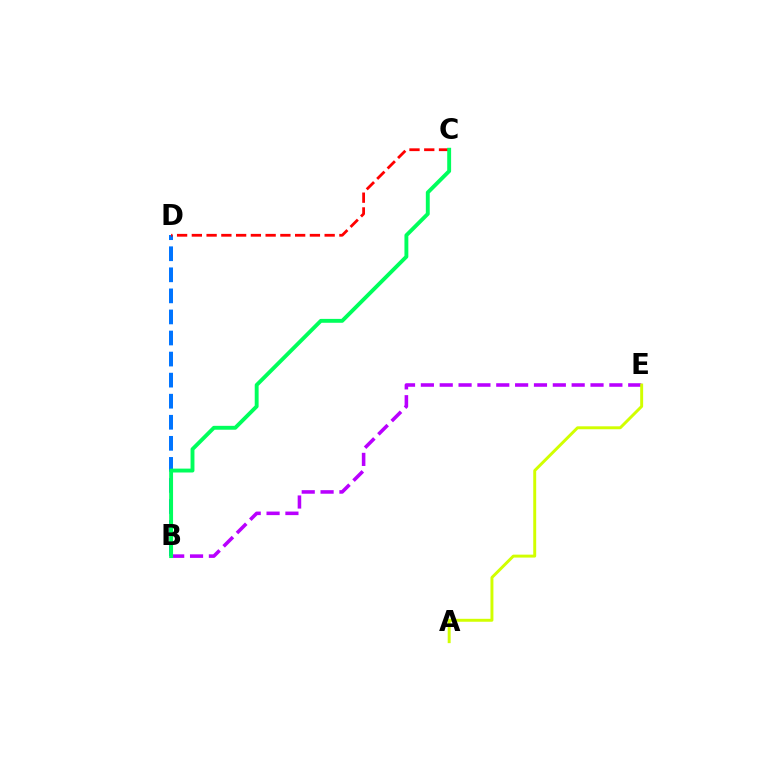{('B', 'D'): [{'color': '#0074ff', 'line_style': 'dashed', 'thickness': 2.86}], ('B', 'E'): [{'color': '#b900ff', 'line_style': 'dashed', 'thickness': 2.56}], ('C', 'D'): [{'color': '#ff0000', 'line_style': 'dashed', 'thickness': 2.0}], ('B', 'C'): [{'color': '#00ff5c', 'line_style': 'solid', 'thickness': 2.8}], ('A', 'E'): [{'color': '#d1ff00', 'line_style': 'solid', 'thickness': 2.12}]}